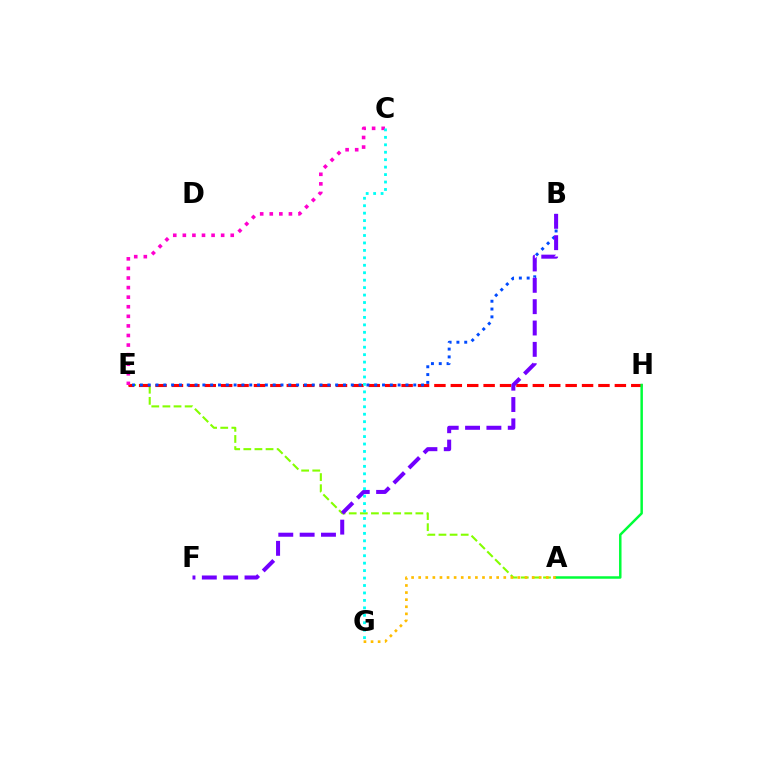{('A', 'E'): [{'color': '#84ff00', 'line_style': 'dashed', 'thickness': 1.51}], ('E', 'H'): [{'color': '#ff0000', 'line_style': 'dashed', 'thickness': 2.23}], ('B', 'E'): [{'color': '#004bff', 'line_style': 'dotted', 'thickness': 2.12}], ('A', 'H'): [{'color': '#00ff39', 'line_style': 'solid', 'thickness': 1.79}], ('C', 'E'): [{'color': '#ff00cf', 'line_style': 'dotted', 'thickness': 2.6}], ('B', 'F'): [{'color': '#7200ff', 'line_style': 'dashed', 'thickness': 2.9}], ('C', 'G'): [{'color': '#00fff6', 'line_style': 'dotted', 'thickness': 2.02}], ('A', 'G'): [{'color': '#ffbd00', 'line_style': 'dotted', 'thickness': 1.93}]}